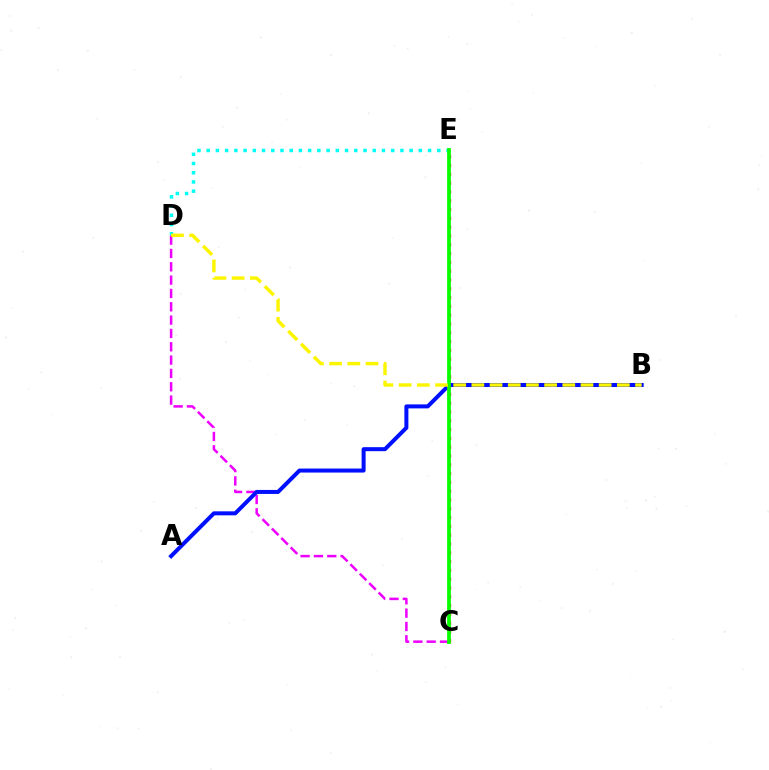{('C', 'E'): [{'color': '#ff0000', 'line_style': 'dotted', 'thickness': 2.39}, {'color': '#08ff00', 'line_style': 'solid', 'thickness': 2.72}], ('D', 'E'): [{'color': '#00fff6', 'line_style': 'dotted', 'thickness': 2.51}], ('C', 'D'): [{'color': '#ee00ff', 'line_style': 'dashed', 'thickness': 1.81}], ('A', 'B'): [{'color': '#0010ff', 'line_style': 'solid', 'thickness': 2.88}], ('B', 'D'): [{'color': '#fcf500', 'line_style': 'dashed', 'thickness': 2.47}]}